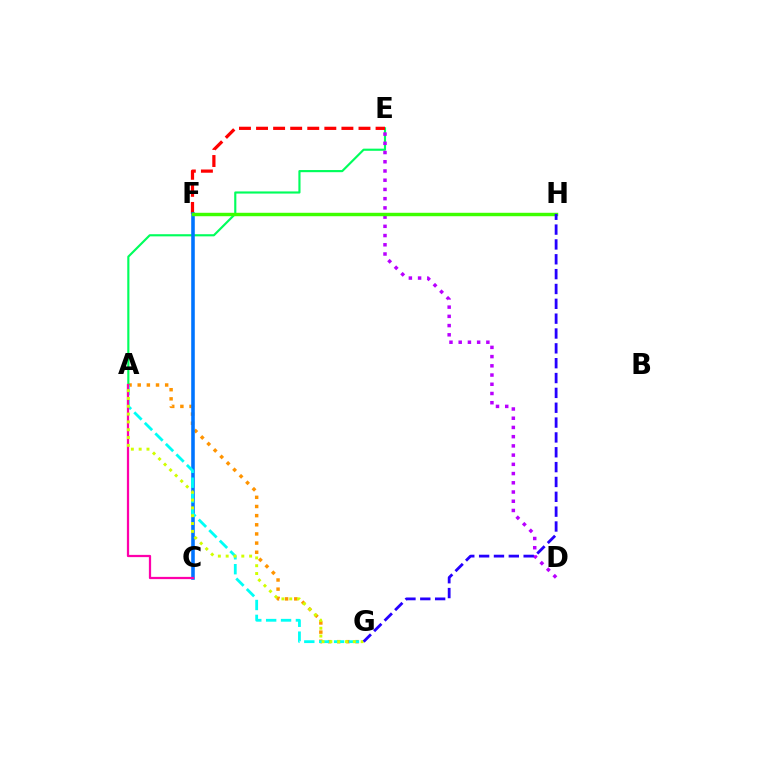{('A', 'G'): [{'color': '#ff9400', 'line_style': 'dotted', 'thickness': 2.49}, {'color': '#00fff6', 'line_style': 'dashed', 'thickness': 2.02}, {'color': '#d1ff00', 'line_style': 'dotted', 'thickness': 2.12}], ('A', 'E'): [{'color': '#00ff5c', 'line_style': 'solid', 'thickness': 1.55}], ('E', 'F'): [{'color': '#ff0000', 'line_style': 'dashed', 'thickness': 2.32}], ('D', 'E'): [{'color': '#b900ff', 'line_style': 'dotted', 'thickness': 2.51}], ('C', 'F'): [{'color': '#0074ff', 'line_style': 'solid', 'thickness': 2.58}], ('F', 'H'): [{'color': '#3dff00', 'line_style': 'solid', 'thickness': 2.47}], ('A', 'C'): [{'color': '#ff00ac', 'line_style': 'solid', 'thickness': 1.62}], ('G', 'H'): [{'color': '#2500ff', 'line_style': 'dashed', 'thickness': 2.02}]}